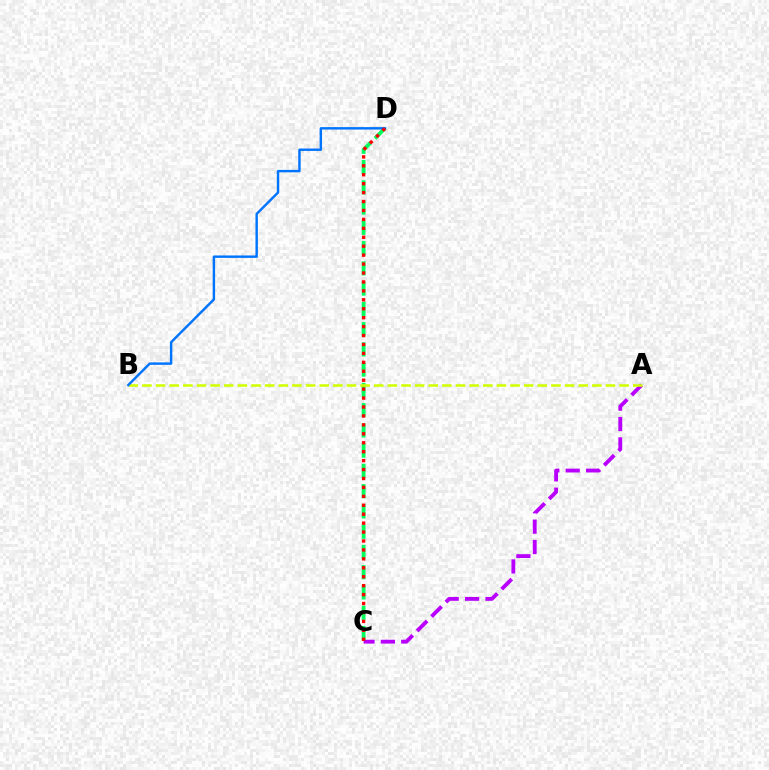{('A', 'C'): [{'color': '#b900ff', 'line_style': 'dashed', 'thickness': 2.77}], ('C', 'D'): [{'color': '#00ff5c', 'line_style': 'dashed', 'thickness': 2.75}, {'color': '#ff0000', 'line_style': 'dotted', 'thickness': 2.43}], ('A', 'B'): [{'color': '#d1ff00', 'line_style': 'dashed', 'thickness': 1.85}], ('B', 'D'): [{'color': '#0074ff', 'line_style': 'solid', 'thickness': 1.75}]}